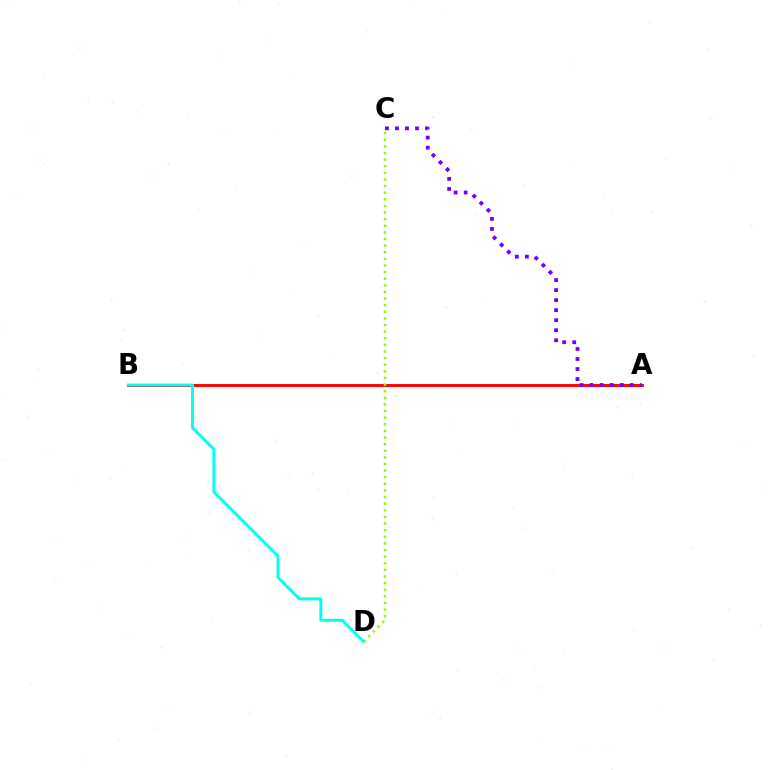{('A', 'B'): [{'color': '#ff0000', 'line_style': 'solid', 'thickness': 2.08}], ('A', 'C'): [{'color': '#7200ff', 'line_style': 'dotted', 'thickness': 2.73}], ('B', 'D'): [{'color': '#00fff6', 'line_style': 'solid', 'thickness': 2.11}], ('C', 'D'): [{'color': '#84ff00', 'line_style': 'dotted', 'thickness': 1.8}]}